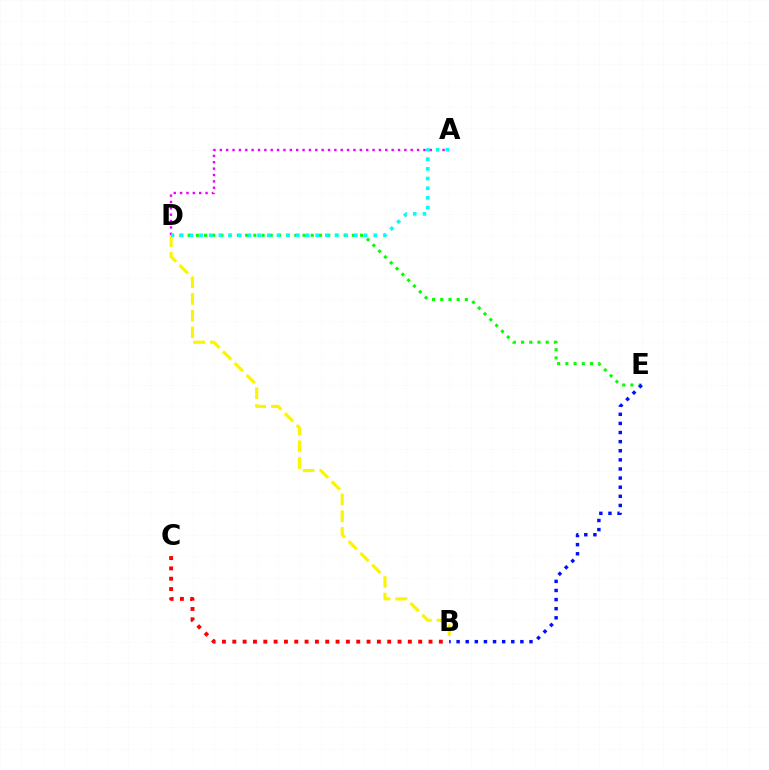{('A', 'D'): [{'color': '#ee00ff', 'line_style': 'dotted', 'thickness': 1.73}, {'color': '#00fff6', 'line_style': 'dotted', 'thickness': 2.63}], ('B', 'D'): [{'color': '#fcf500', 'line_style': 'dashed', 'thickness': 2.27}], ('B', 'C'): [{'color': '#ff0000', 'line_style': 'dotted', 'thickness': 2.81}], ('D', 'E'): [{'color': '#08ff00', 'line_style': 'dotted', 'thickness': 2.23}], ('B', 'E'): [{'color': '#0010ff', 'line_style': 'dotted', 'thickness': 2.48}]}